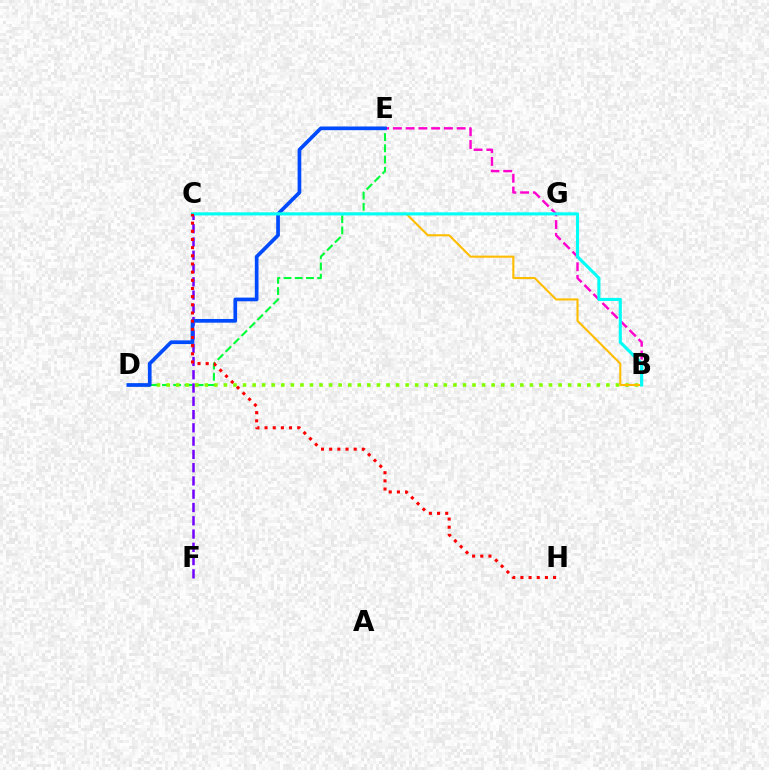{('D', 'E'): [{'color': '#00ff39', 'line_style': 'dashed', 'thickness': 1.53}, {'color': '#004bff', 'line_style': 'solid', 'thickness': 2.66}], ('B', 'E'): [{'color': '#ff00cf', 'line_style': 'dashed', 'thickness': 1.73}], ('B', 'D'): [{'color': '#84ff00', 'line_style': 'dotted', 'thickness': 2.6}], ('C', 'F'): [{'color': '#7200ff', 'line_style': 'dashed', 'thickness': 1.8}], ('B', 'C'): [{'color': '#ffbd00', 'line_style': 'solid', 'thickness': 1.51}, {'color': '#00fff6', 'line_style': 'solid', 'thickness': 2.23}], ('C', 'H'): [{'color': '#ff0000', 'line_style': 'dotted', 'thickness': 2.22}]}